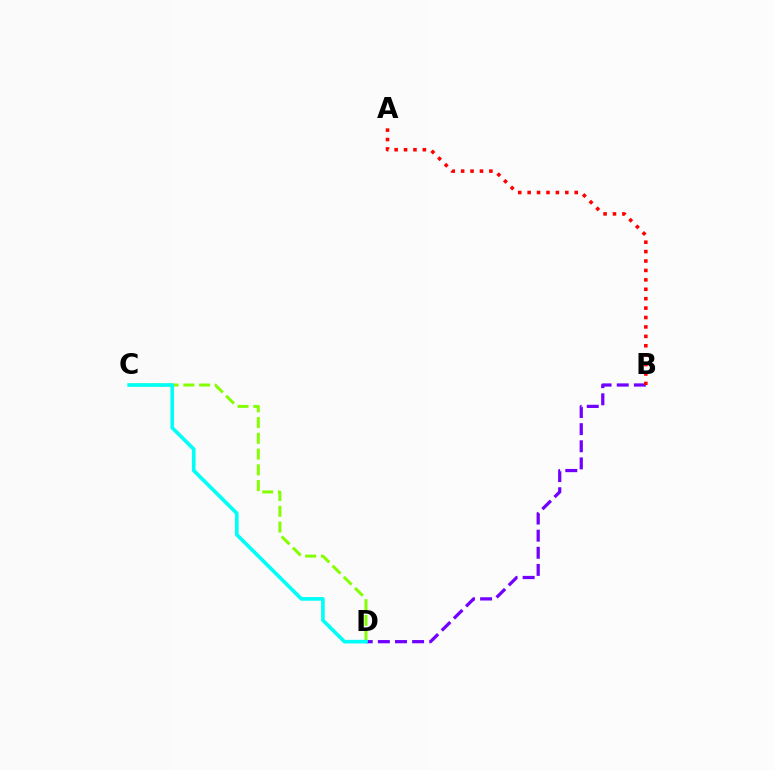{('B', 'D'): [{'color': '#7200ff', 'line_style': 'dashed', 'thickness': 2.33}], ('C', 'D'): [{'color': '#84ff00', 'line_style': 'dashed', 'thickness': 2.14}, {'color': '#00fff6', 'line_style': 'solid', 'thickness': 2.62}], ('A', 'B'): [{'color': '#ff0000', 'line_style': 'dotted', 'thickness': 2.56}]}